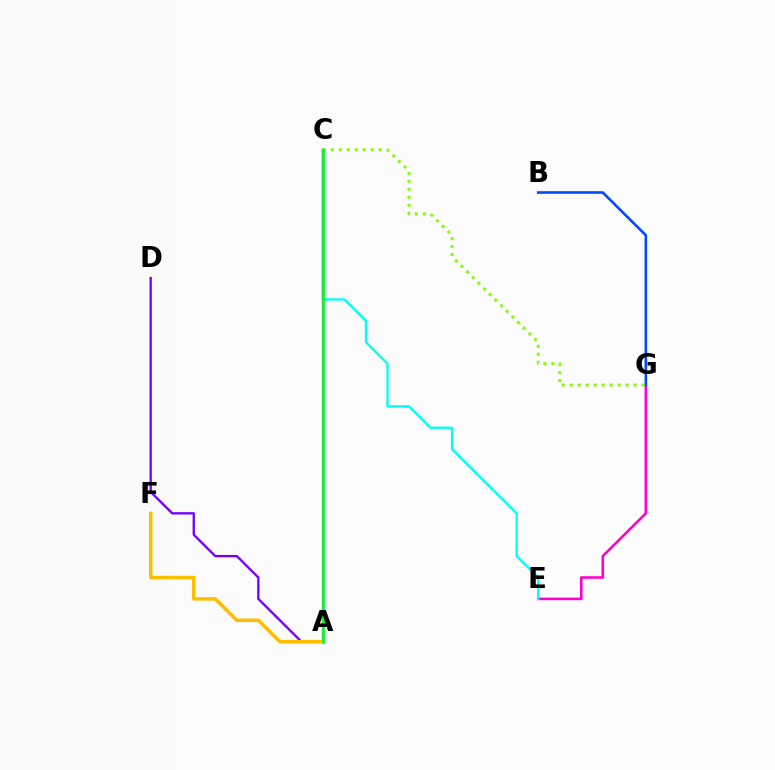{('E', 'G'): [{'color': '#ff00cf', 'line_style': 'solid', 'thickness': 1.86}], ('B', 'G'): [{'color': '#004bff', 'line_style': 'solid', 'thickness': 1.89}], ('C', 'E'): [{'color': '#00fff6', 'line_style': 'solid', 'thickness': 1.67}], ('C', 'G'): [{'color': '#84ff00', 'line_style': 'dotted', 'thickness': 2.17}], ('A', 'C'): [{'color': '#ff0000', 'line_style': 'solid', 'thickness': 1.58}, {'color': '#00ff39', 'line_style': 'solid', 'thickness': 1.98}], ('A', 'D'): [{'color': '#7200ff', 'line_style': 'solid', 'thickness': 1.67}], ('A', 'F'): [{'color': '#ffbd00', 'line_style': 'solid', 'thickness': 2.5}]}